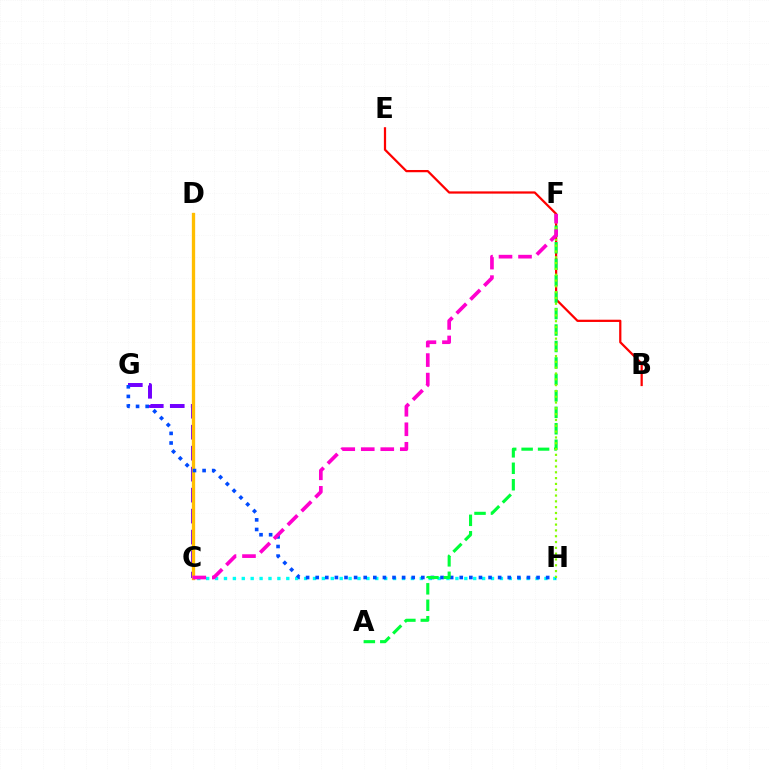{('C', 'H'): [{'color': '#00fff6', 'line_style': 'dotted', 'thickness': 2.42}], ('C', 'G'): [{'color': '#7200ff', 'line_style': 'dashed', 'thickness': 2.85}], ('C', 'D'): [{'color': '#ffbd00', 'line_style': 'solid', 'thickness': 2.38}], ('G', 'H'): [{'color': '#004bff', 'line_style': 'dotted', 'thickness': 2.61}], ('B', 'E'): [{'color': '#ff0000', 'line_style': 'solid', 'thickness': 1.61}], ('A', 'F'): [{'color': '#00ff39', 'line_style': 'dashed', 'thickness': 2.24}], ('F', 'H'): [{'color': '#84ff00', 'line_style': 'dotted', 'thickness': 1.58}], ('C', 'F'): [{'color': '#ff00cf', 'line_style': 'dashed', 'thickness': 2.65}]}